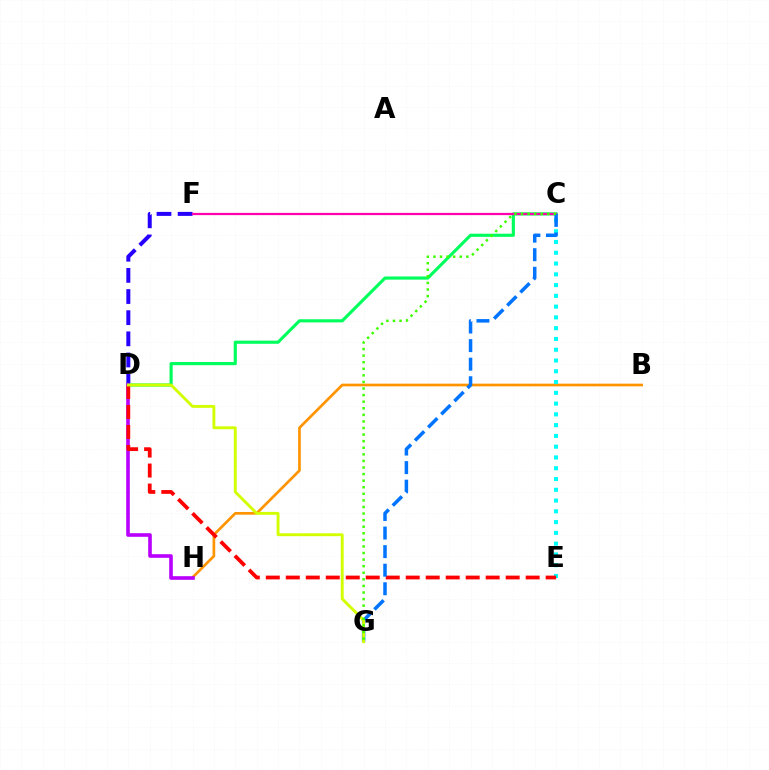{('D', 'F'): [{'color': '#2500ff', 'line_style': 'dashed', 'thickness': 2.87}], ('B', 'H'): [{'color': '#ff9400', 'line_style': 'solid', 'thickness': 1.94}], ('C', 'D'): [{'color': '#00ff5c', 'line_style': 'solid', 'thickness': 2.26}], ('C', 'E'): [{'color': '#00fff6', 'line_style': 'dotted', 'thickness': 2.93}], ('D', 'H'): [{'color': '#b900ff', 'line_style': 'solid', 'thickness': 2.6}], ('D', 'E'): [{'color': '#ff0000', 'line_style': 'dashed', 'thickness': 2.72}], ('C', 'F'): [{'color': '#ff00ac', 'line_style': 'solid', 'thickness': 1.62}], ('C', 'G'): [{'color': '#0074ff', 'line_style': 'dashed', 'thickness': 2.52}, {'color': '#3dff00', 'line_style': 'dotted', 'thickness': 1.79}], ('D', 'G'): [{'color': '#d1ff00', 'line_style': 'solid', 'thickness': 2.08}]}